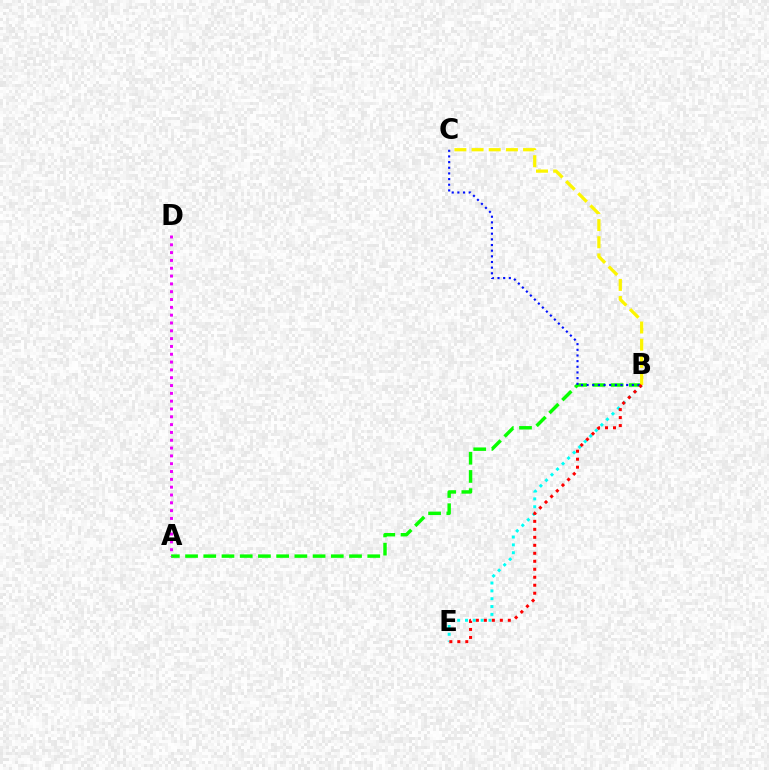{('B', 'E'): [{'color': '#00fff6', 'line_style': 'dotted', 'thickness': 2.13}, {'color': '#ff0000', 'line_style': 'dotted', 'thickness': 2.17}], ('A', 'B'): [{'color': '#08ff00', 'line_style': 'dashed', 'thickness': 2.47}], ('B', 'C'): [{'color': '#0010ff', 'line_style': 'dotted', 'thickness': 1.54}, {'color': '#fcf500', 'line_style': 'dashed', 'thickness': 2.33}], ('A', 'D'): [{'color': '#ee00ff', 'line_style': 'dotted', 'thickness': 2.12}]}